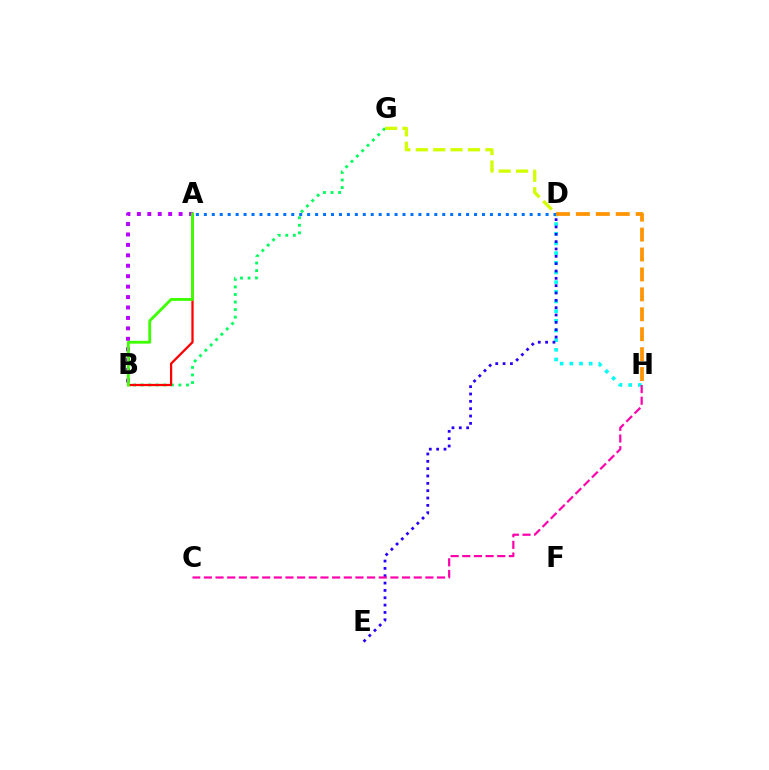{('B', 'G'): [{'color': '#00ff5c', 'line_style': 'dotted', 'thickness': 2.05}], ('D', 'H'): [{'color': '#00fff6', 'line_style': 'dotted', 'thickness': 2.63}, {'color': '#ff9400', 'line_style': 'dashed', 'thickness': 2.71}], ('D', 'G'): [{'color': '#d1ff00', 'line_style': 'dashed', 'thickness': 2.36}], ('A', 'D'): [{'color': '#0074ff', 'line_style': 'dotted', 'thickness': 2.16}], ('D', 'E'): [{'color': '#2500ff', 'line_style': 'dotted', 'thickness': 1.99}], ('A', 'B'): [{'color': '#b900ff', 'line_style': 'dotted', 'thickness': 2.84}, {'color': '#ff0000', 'line_style': 'solid', 'thickness': 1.63}, {'color': '#3dff00', 'line_style': 'solid', 'thickness': 2.05}], ('C', 'H'): [{'color': '#ff00ac', 'line_style': 'dashed', 'thickness': 1.58}]}